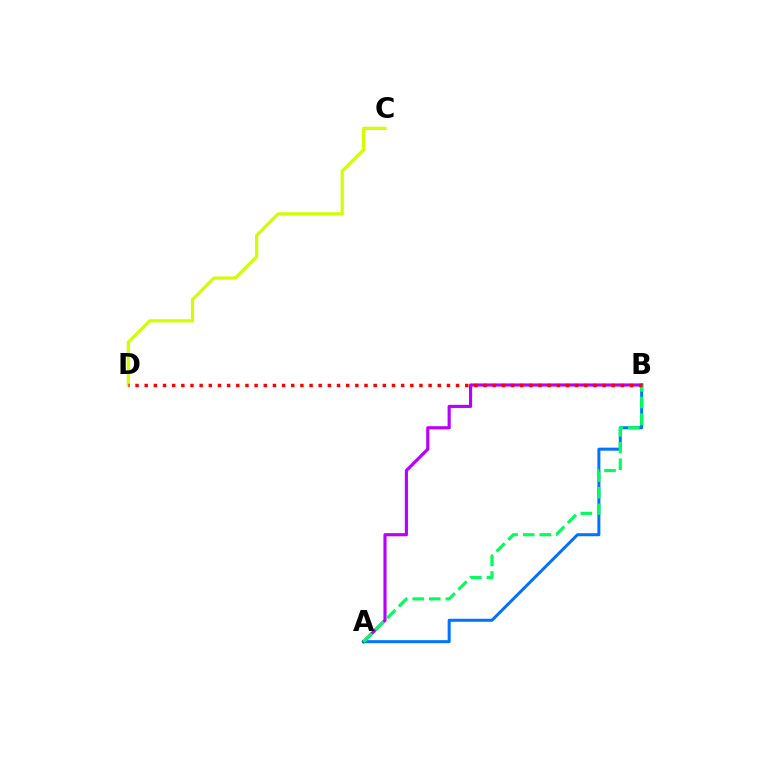{('A', 'B'): [{'color': '#b900ff', 'line_style': 'solid', 'thickness': 2.27}, {'color': '#0074ff', 'line_style': 'solid', 'thickness': 2.17}, {'color': '#00ff5c', 'line_style': 'dashed', 'thickness': 2.26}], ('C', 'D'): [{'color': '#d1ff00', 'line_style': 'solid', 'thickness': 2.31}], ('B', 'D'): [{'color': '#ff0000', 'line_style': 'dotted', 'thickness': 2.49}]}